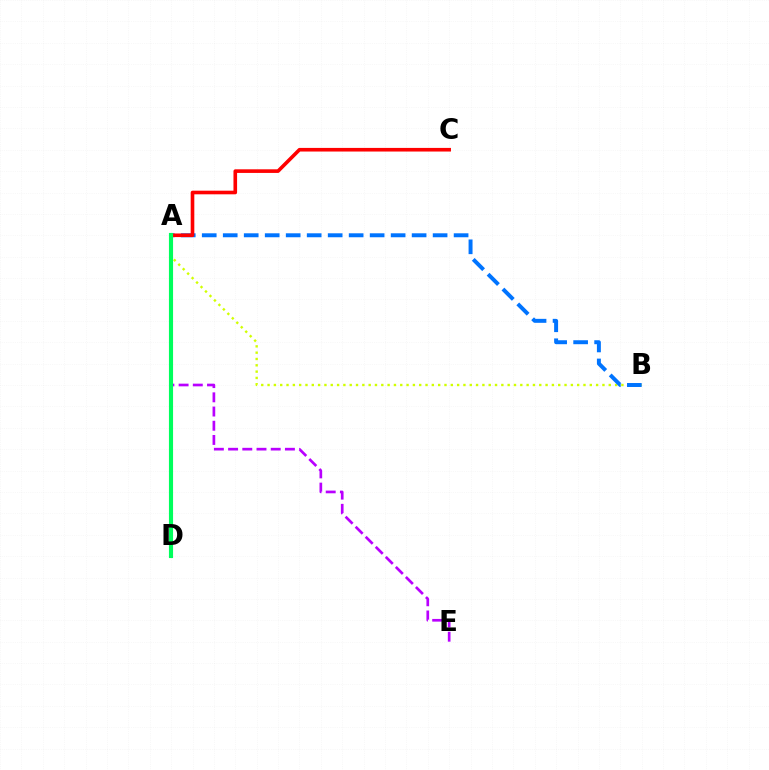{('A', 'B'): [{'color': '#d1ff00', 'line_style': 'dotted', 'thickness': 1.72}, {'color': '#0074ff', 'line_style': 'dashed', 'thickness': 2.85}], ('A', 'E'): [{'color': '#b900ff', 'line_style': 'dashed', 'thickness': 1.93}], ('A', 'C'): [{'color': '#ff0000', 'line_style': 'solid', 'thickness': 2.61}], ('A', 'D'): [{'color': '#00ff5c', 'line_style': 'solid', 'thickness': 2.97}]}